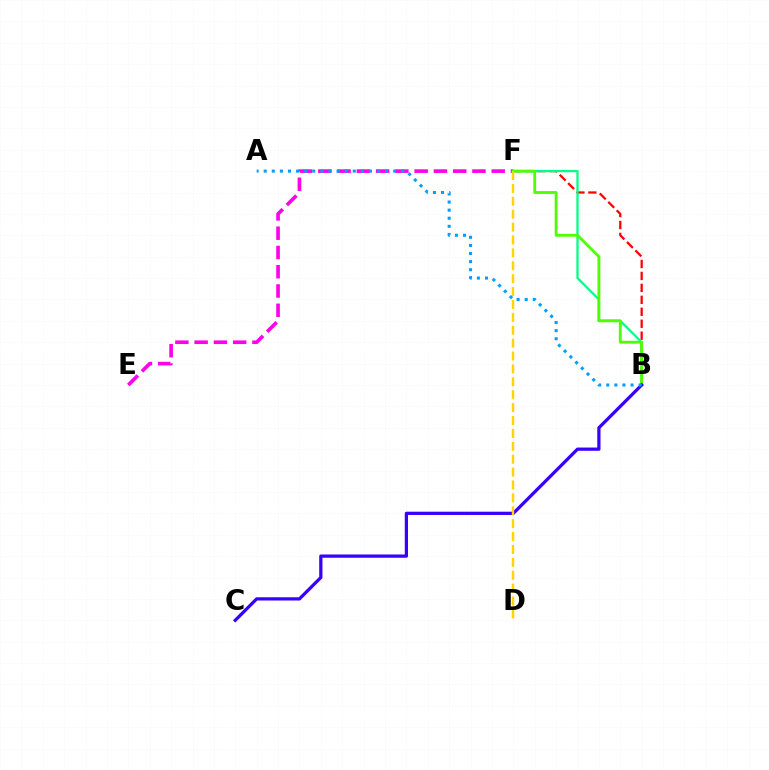{('B', 'F'): [{'color': '#ff0000', 'line_style': 'dashed', 'thickness': 1.62}, {'color': '#00ff86', 'line_style': 'solid', 'thickness': 1.64}, {'color': '#4fff00', 'line_style': 'solid', 'thickness': 2.05}], ('E', 'F'): [{'color': '#ff00ed', 'line_style': 'dashed', 'thickness': 2.62}], ('B', 'C'): [{'color': '#3700ff', 'line_style': 'solid', 'thickness': 2.34}], ('A', 'B'): [{'color': '#009eff', 'line_style': 'dotted', 'thickness': 2.2}], ('D', 'F'): [{'color': '#ffd500', 'line_style': 'dashed', 'thickness': 1.75}]}